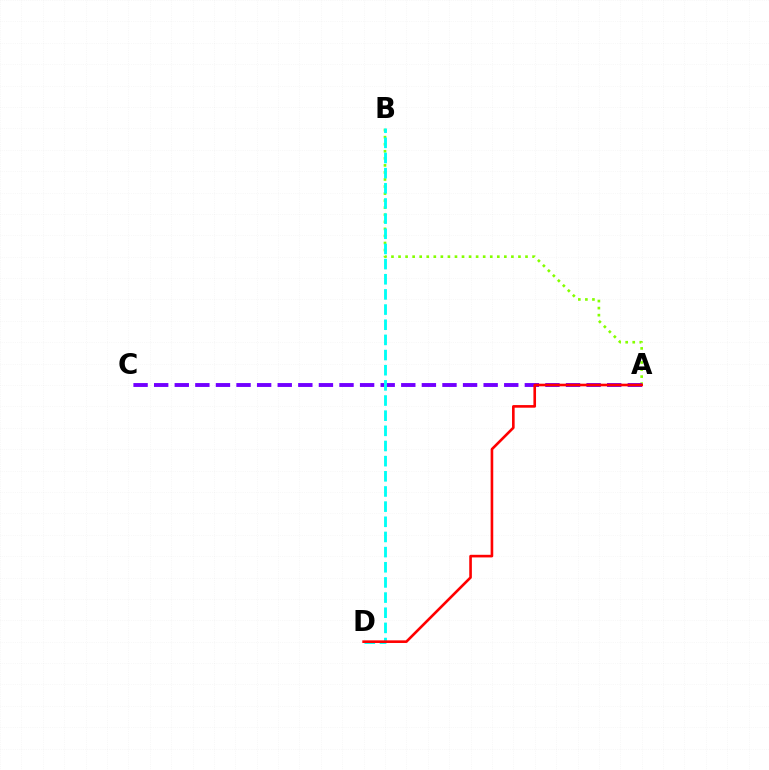{('A', 'B'): [{'color': '#84ff00', 'line_style': 'dotted', 'thickness': 1.92}], ('A', 'C'): [{'color': '#7200ff', 'line_style': 'dashed', 'thickness': 2.8}], ('B', 'D'): [{'color': '#00fff6', 'line_style': 'dashed', 'thickness': 2.06}], ('A', 'D'): [{'color': '#ff0000', 'line_style': 'solid', 'thickness': 1.89}]}